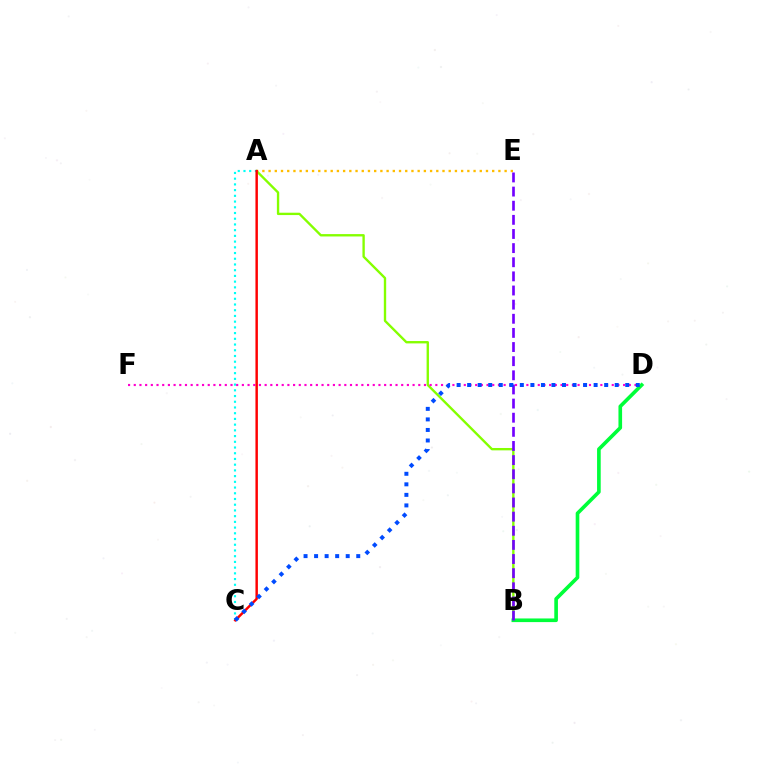{('A', 'B'): [{'color': '#84ff00', 'line_style': 'solid', 'thickness': 1.7}], ('A', 'C'): [{'color': '#00fff6', 'line_style': 'dotted', 'thickness': 1.55}, {'color': '#ff0000', 'line_style': 'solid', 'thickness': 1.77}], ('D', 'F'): [{'color': '#ff00cf', 'line_style': 'dotted', 'thickness': 1.55}], ('B', 'D'): [{'color': '#00ff39', 'line_style': 'solid', 'thickness': 2.62}], ('A', 'E'): [{'color': '#ffbd00', 'line_style': 'dotted', 'thickness': 1.69}], ('B', 'E'): [{'color': '#7200ff', 'line_style': 'dashed', 'thickness': 1.92}], ('C', 'D'): [{'color': '#004bff', 'line_style': 'dotted', 'thickness': 2.86}]}